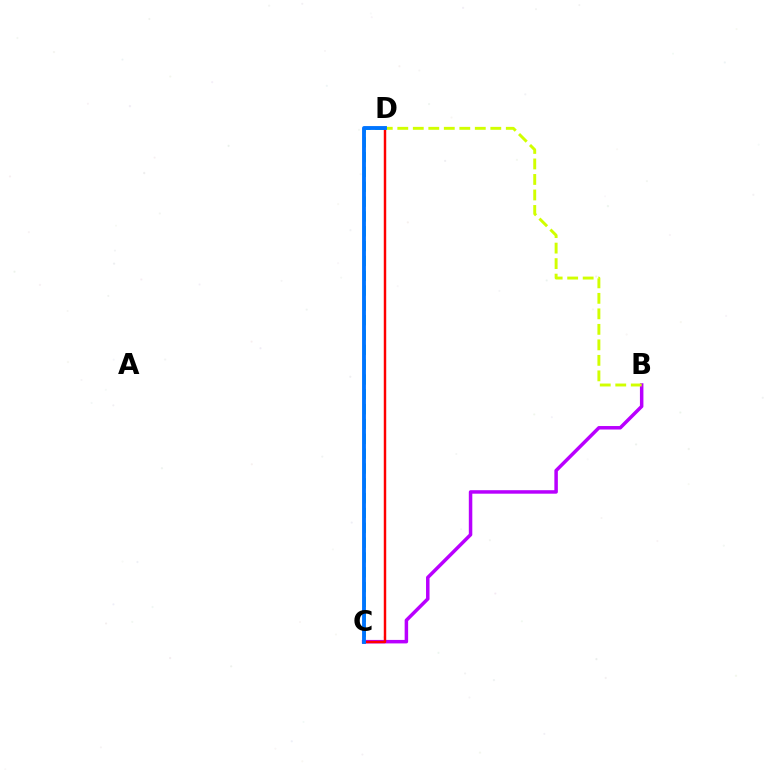{('C', 'D'): [{'color': '#00ff5c', 'line_style': 'dashed', 'thickness': 2.01}, {'color': '#ff0000', 'line_style': 'solid', 'thickness': 1.76}, {'color': '#0074ff', 'line_style': 'solid', 'thickness': 2.78}], ('B', 'C'): [{'color': '#b900ff', 'line_style': 'solid', 'thickness': 2.51}], ('B', 'D'): [{'color': '#d1ff00', 'line_style': 'dashed', 'thickness': 2.11}]}